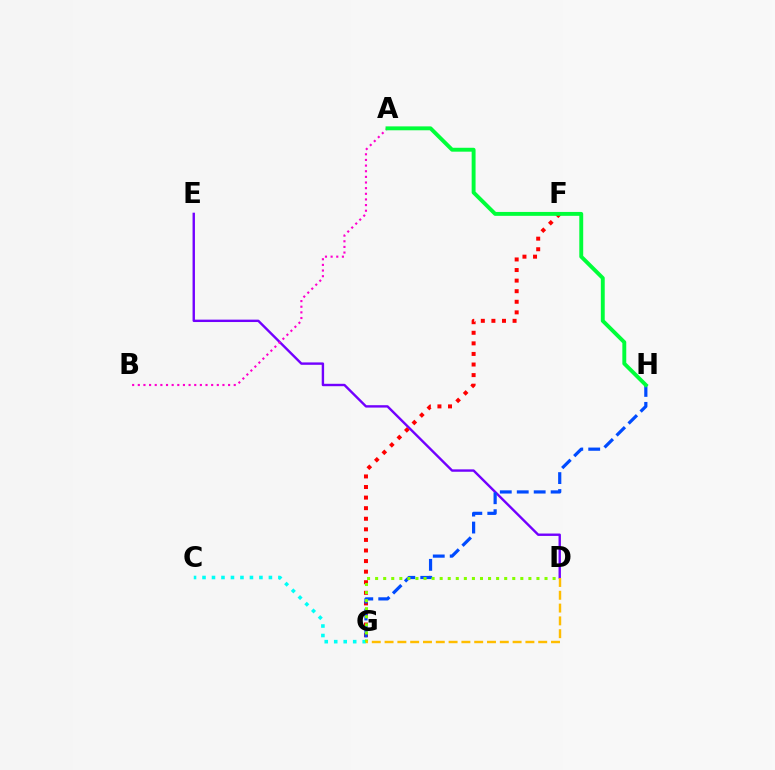{('D', 'E'): [{'color': '#7200ff', 'line_style': 'solid', 'thickness': 1.73}], ('C', 'G'): [{'color': '#00fff6', 'line_style': 'dotted', 'thickness': 2.58}], ('F', 'G'): [{'color': '#ff0000', 'line_style': 'dotted', 'thickness': 2.87}], ('G', 'H'): [{'color': '#004bff', 'line_style': 'dashed', 'thickness': 2.3}], ('D', 'G'): [{'color': '#84ff00', 'line_style': 'dotted', 'thickness': 2.19}, {'color': '#ffbd00', 'line_style': 'dashed', 'thickness': 1.74}], ('A', 'B'): [{'color': '#ff00cf', 'line_style': 'dotted', 'thickness': 1.53}], ('A', 'H'): [{'color': '#00ff39', 'line_style': 'solid', 'thickness': 2.81}]}